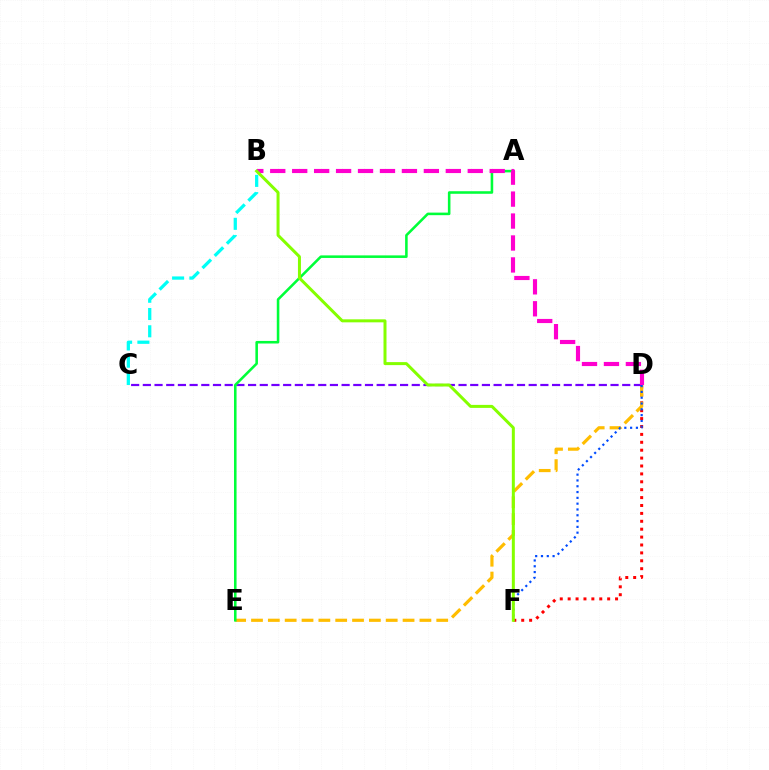{('D', 'F'): [{'color': '#ff0000', 'line_style': 'dotted', 'thickness': 2.15}, {'color': '#004bff', 'line_style': 'dotted', 'thickness': 1.58}], ('D', 'E'): [{'color': '#ffbd00', 'line_style': 'dashed', 'thickness': 2.29}], ('C', 'D'): [{'color': '#7200ff', 'line_style': 'dashed', 'thickness': 1.59}], ('A', 'E'): [{'color': '#00ff39', 'line_style': 'solid', 'thickness': 1.85}], ('B', 'C'): [{'color': '#00fff6', 'line_style': 'dashed', 'thickness': 2.35}], ('B', 'D'): [{'color': '#ff00cf', 'line_style': 'dashed', 'thickness': 2.98}], ('B', 'F'): [{'color': '#84ff00', 'line_style': 'solid', 'thickness': 2.16}]}